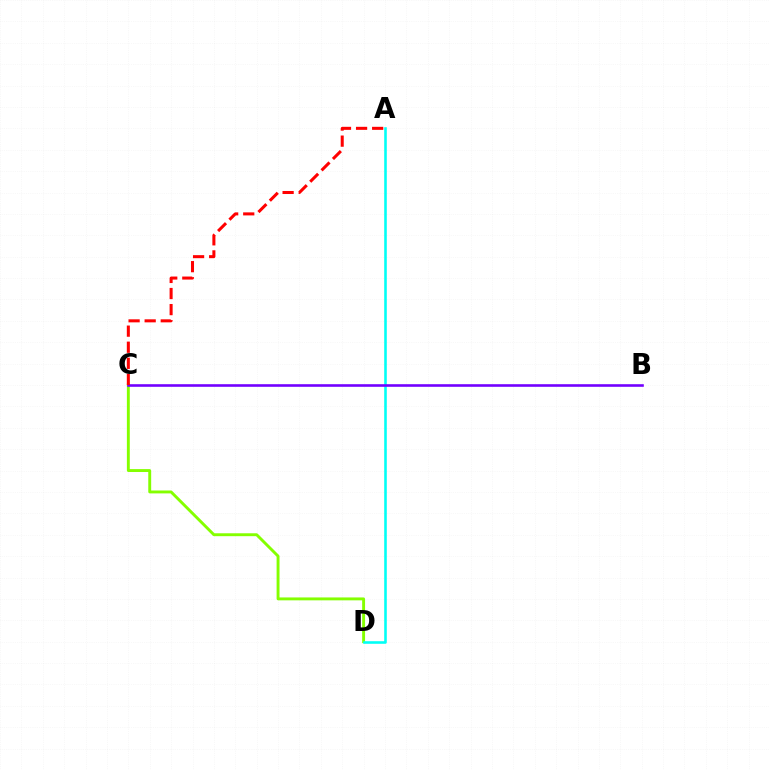{('C', 'D'): [{'color': '#84ff00', 'line_style': 'solid', 'thickness': 2.09}], ('A', 'D'): [{'color': '#00fff6', 'line_style': 'solid', 'thickness': 1.86}], ('B', 'C'): [{'color': '#7200ff', 'line_style': 'solid', 'thickness': 1.88}], ('A', 'C'): [{'color': '#ff0000', 'line_style': 'dashed', 'thickness': 2.18}]}